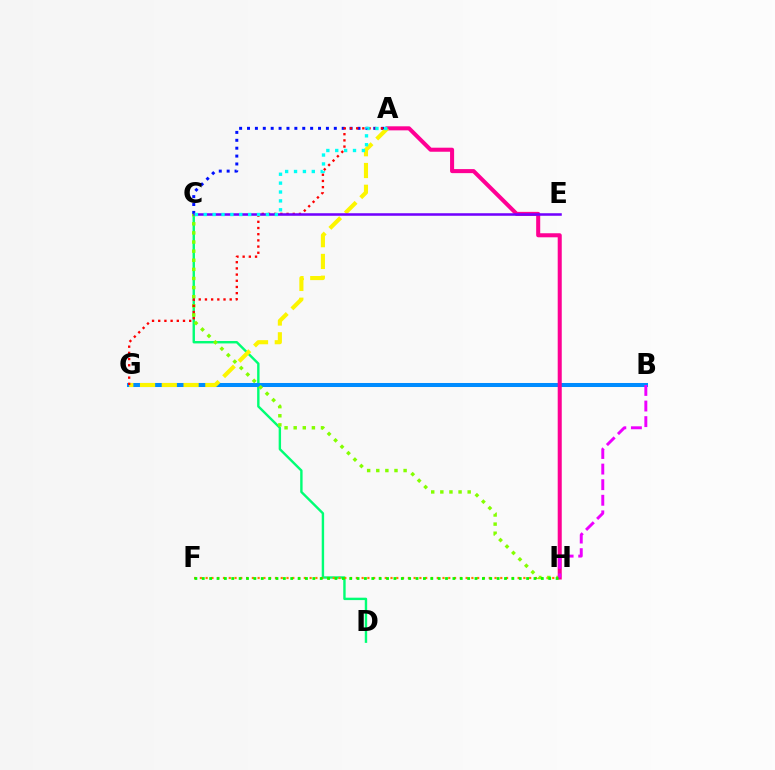{('C', 'D'): [{'color': '#00ff74', 'line_style': 'solid', 'thickness': 1.73}], ('B', 'G'): [{'color': '#008cff', 'line_style': 'solid', 'thickness': 2.9}], ('F', 'H'): [{'color': '#ff7c00', 'line_style': 'dotted', 'thickness': 1.57}, {'color': '#08ff00', 'line_style': 'dotted', 'thickness': 2.0}], ('C', 'H'): [{'color': '#84ff00', 'line_style': 'dotted', 'thickness': 2.48}], ('A', 'C'): [{'color': '#0010ff', 'line_style': 'dotted', 'thickness': 2.14}, {'color': '#00fff6', 'line_style': 'dotted', 'thickness': 2.41}], ('A', 'H'): [{'color': '#ff0094', 'line_style': 'solid', 'thickness': 2.91}], ('A', 'G'): [{'color': '#fcf500', 'line_style': 'dashed', 'thickness': 2.96}, {'color': '#ff0000', 'line_style': 'dotted', 'thickness': 1.68}], ('B', 'H'): [{'color': '#ee00ff', 'line_style': 'dashed', 'thickness': 2.12}], ('C', 'E'): [{'color': '#7200ff', 'line_style': 'solid', 'thickness': 1.83}]}